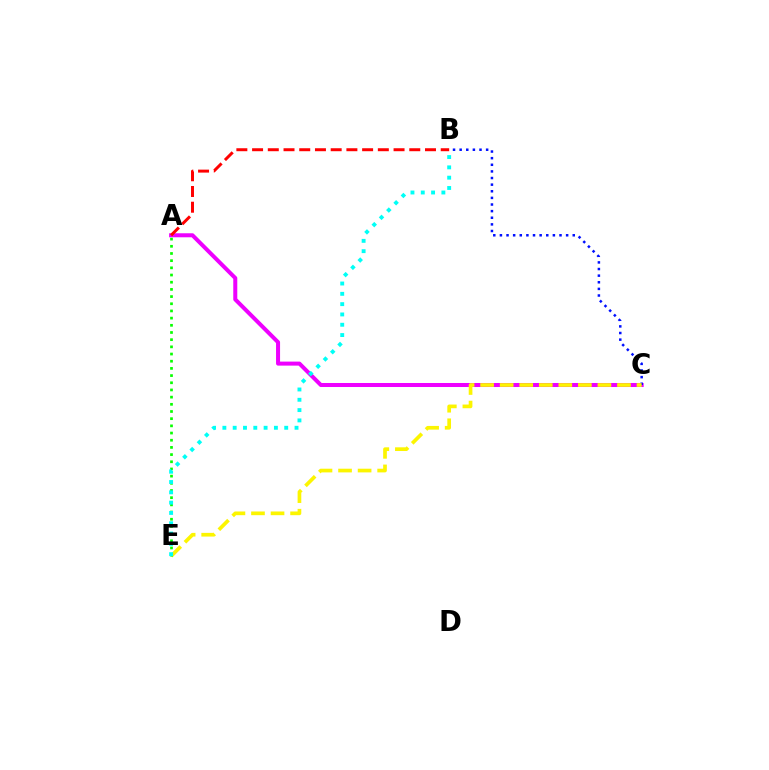{('A', 'C'): [{'color': '#ee00ff', 'line_style': 'solid', 'thickness': 2.89}], ('A', 'B'): [{'color': '#ff0000', 'line_style': 'dashed', 'thickness': 2.14}], ('B', 'C'): [{'color': '#0010ff', 'line_style': 'dotted', 'thickness': 1.8}], ('C', 'E'): [{'color': '#fcf500', 'line_style': 'dashed', 'thickness': 2.66}], ('A', 'E'): [{'color': '#08ff00', 'line_style': 'dotted', 'thickness': 1.95}], ('B', 'E'): [{'color': '#00fff6', 'line_style': 'dotted', 'thickness': 2.8}]}